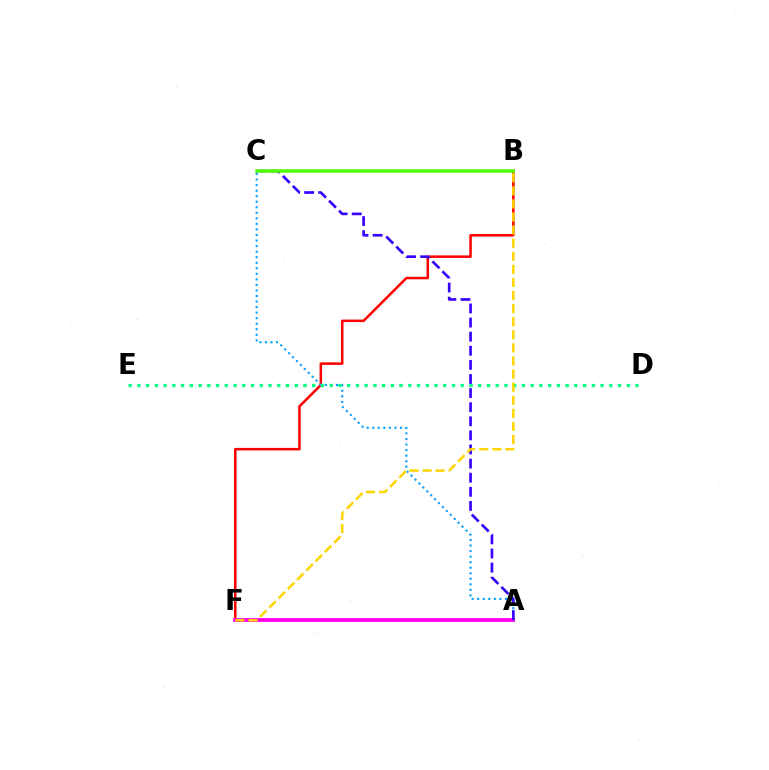{('B', 'F'): [{'color': '#ff0000', 'line_style': 'solid', 'thickness': 1.82}, {'color': '#ffd500', 'line_style': 'dashed', 'thickness': 1.78}], ('A', 'C'): [{'color': '#009eff', 'line_style': 'dotted', 'thickness': 1.51}, {'color': '#3700ff', 'line_style': 'dashed', 'thickness': 1.92}], ('A', 'F'): [{'color': '#ff00ed', 'line_style': 'solid', 'thickness': 2.72}], ('D', 'E'): [{'color': '#00ff86', 'line_style': 'dotted', 'thickness': 2.37}], ('B', 'C'): [{'color': '#4fff00', 'line_style': 'solid', 'thickness': 2.54}]}